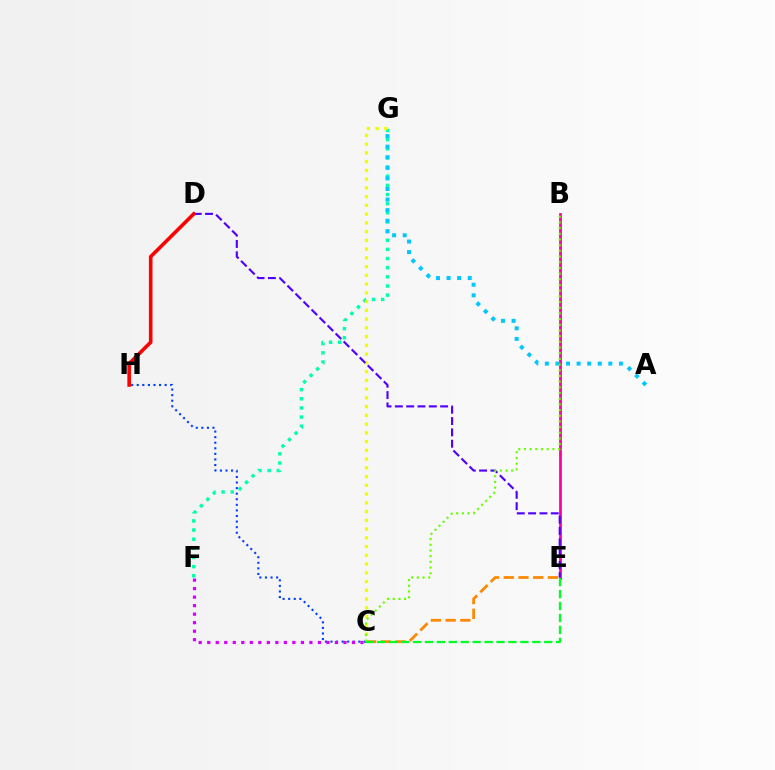{('F', 'G'): [{'color': '#00ffaf', 'line_style': 'dotted', 'thickness': 2.48}], ('C', 'G'): [{'color': '#eeff00', 'line_style': 'dotted', 'thickness': 2.38}], ('C', 'H'): [{'color': '#003fff', 'line_style': 'dotted', 'thickness': 1.52}], ('C', 'E'): [{'color': '#ff8800', 'line_style': 'dashed', 'thickness': 2.0}, {'color': '#00ff27', 'line_style': 'dashed', 'thickness': 1.62}], ('B', 'E'): [{'color': '#ff00a0', 'line_style': 'solid', 'thickness': 2.0}], ('C', 'F'): [{'color': '#d600ff', 'line_style': 'dotted', 'thickness': 2.31}], ('D', 'E'): [{'color': '#4f00ff', 'line_style': 'dashed', 'thickness': 1.54}], ('D', 'H'): [{'color': '#ff0000', 'line_style': 'solid', 'thickness': 2.6}], ('A', 'G'): [{'color': '#00c7ff', 'line_style': 'dotted', 'thickness': 2.87}], ('B', 'C'): [{'color': '#66ff00', 'line_style': 'dotted', 'thickness': 1.54}]}